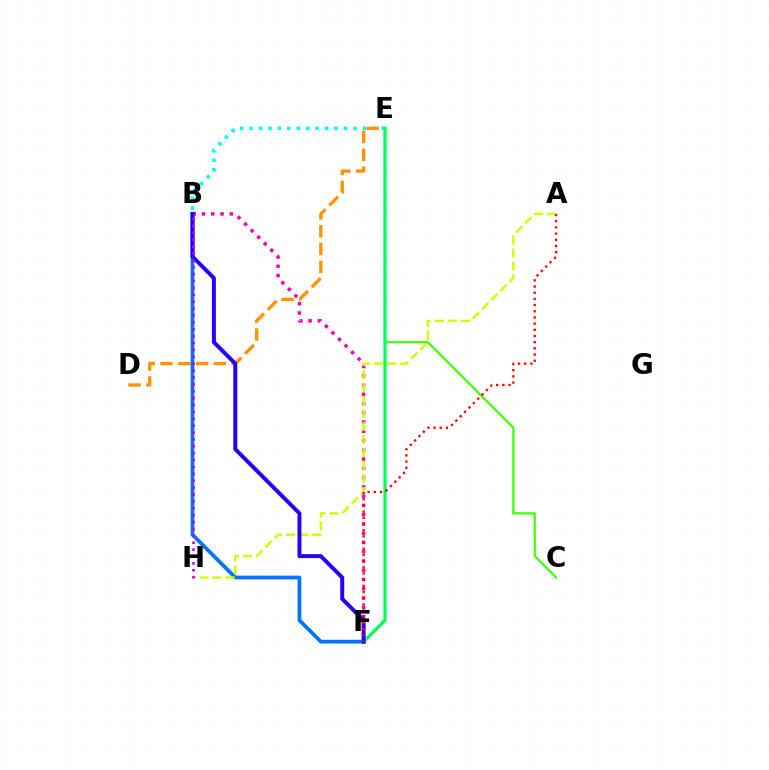{('B', 'F'): [{'color': '#ff00ac', 'line_style': 'dotted', 'thickness': 2.52}, {'color': '#0074ff', 'line_style': 'solid', 'thickness': 2.69}, {'color': '#2500ff', 'line_style': 'solid', 'thickness': 2.85}], ('B', 'E'): [{'color': '#00fff6', 'line_style': 'dotted', 'thickness': 2.56}], ('D', 'E'): [{'color': '#ff9400', 'line_style': 'dashed', 'thickness': 2.42}], ('C', 'E'): [{'color': '#3dff00', 'line_style': 'solid', 'thickness': 1.58}], ('E', 'F'): [{'color': '#00ff5c', 'line_style': 'solid', 'thickness': 2.32}], ('A', 'H'): [{'color': '#d1ff00', 'line_style': 'dashed', 'thickness': 1.76}], ('B', 'H'): [{'color': '#b900ff', 'line_style': 'dotted', 'thickness': 1.87}], ('A', 'F'): [{'color': '#ff0000', 'line_style': 'dotted', 'thickness': 1.68}]}